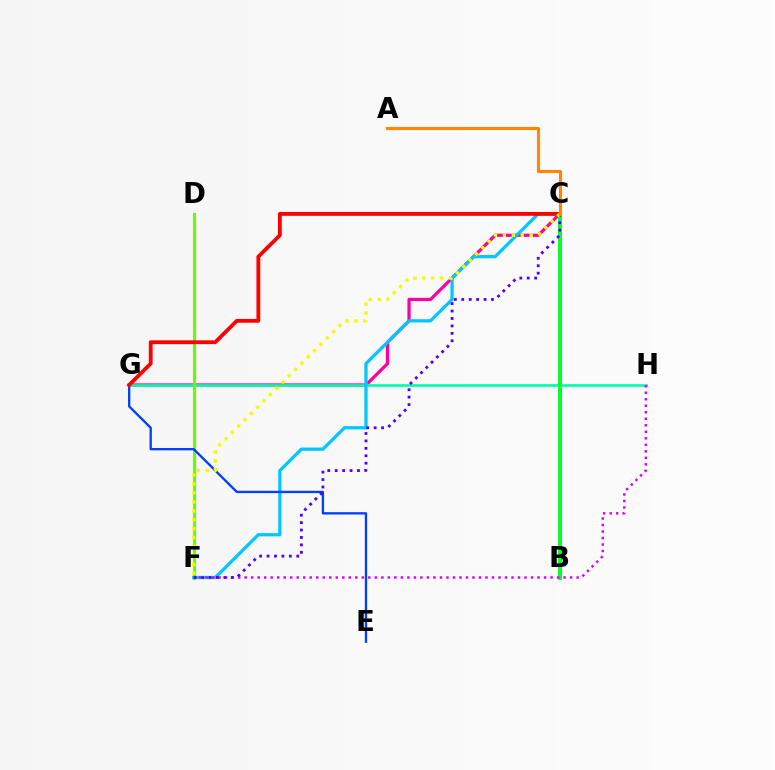{('C', 'G'): [{'color': '#ff00a0', 'line_style': 'solid', 'thickness': 2.32}, {'color': '#ff0000', 'line_style': 'solid', 'thickness': 2.75}], ('G', 'H'): [{'color': '#00ffaf', 'line_style': 'solid', 'thickness': 1.93}], ('B', 'C'): [{'color': '#00ff27', 'line_style': 'solid', 'thickness': 2.79}], ('D', 'F'): [{'color': '#66ff00', 'line_style': 'solid', 'thickness': 2.26}], ('C', 'F'): [{'color': '#00c7ff', 'line_style': 'solid', 'thickness': 2.34}, {'color': '#4f00ff', 'line_style': 'dotted', 'thickness': 2.02}, {'color': '#eeff00', 'line_style': 'dotted', 'thickness': 2.42}], ('E', 'G'): [{'color': '#003fff', 'line_style': 'solid', 'thickness': 1.68}], ('F', 'H'): [{'color': '#d600ff', 'line_style': 'dotted', 'thickness': 1.77}], ('A', 'C'): [{'color': '#ff8800', 'line_style': 'solid', 'thickness': 2.25}]}